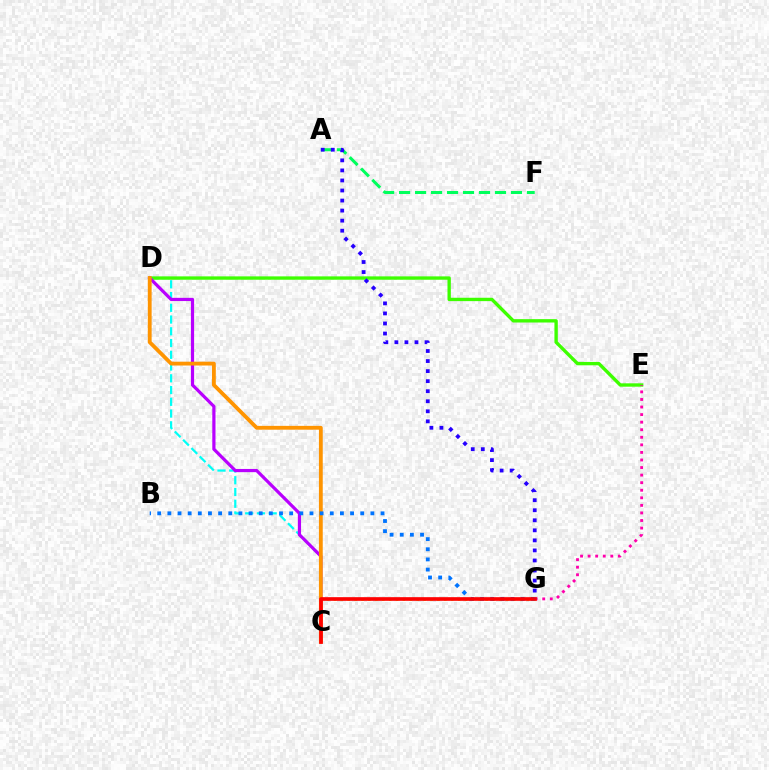{('C', 'D'): [{'color': '#00fff6', 'line_style': 'dashed', 'thickness': 1.6}, {'color': '#b900ff', 'line_style': 'solid', 'thickness': 2.3}, {'color': '#ff9400', 'line_style': 'solid', 'thickness': 2.75}], ('D', 'E'): [{'color': '#3dff00', 'line_style': 'solid', 'thickness': 2.42}], ('E', 'G'): [{'color': '#ff00ac', 'line_style': 'dotted', 'thickness': 2.06}], ('C', 'G'): [{'color': '#d1ff00', 'line_style': 'dotted', 'thickness': 1.87}, {'color': '#ff0000', 'line_style': 'solid', 'thickness': 2.64}], ('A', 'F'): [{'color': '#00ff5c', 'line_style': 'dashed', 'thickness': 2.17}], ('B', 'G'): [{'color': '#0074ff', 'line_style': 'dotted', 'thickness': 2.76}], ('A', 'G'): [{'color': '#2500ff', 'line_style': 'dotted', 'thickness': 2.73}]}